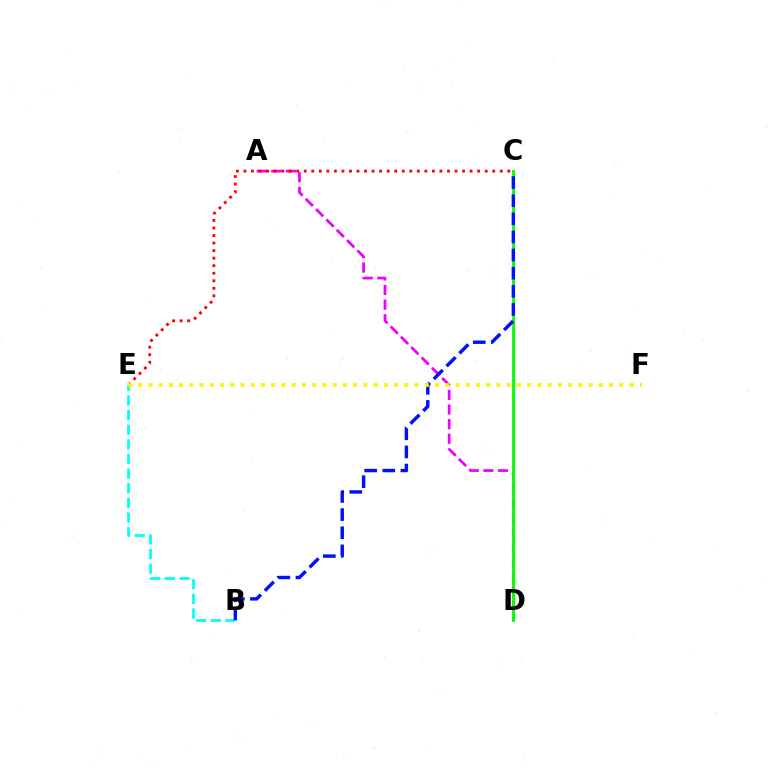{('A', 'D'): [{'color': '#ee00ff', 'line_style': 'dashed', 'thickness': 1.98}], ('C', 'D'): [{'color': '#08ff00', 'line_style': 'solid', 'thickness': 2.06}], ('B', 'E'): [{'color': '#00fff6', 'line_style': 'dashed', 'thickness': 1.99}], ('C', 'E'): [{'color': '#ff0000', 'line_style': 'dotted', 'thickness': 2.05}], ('B', 'C'): [{'color': '#0010ff', 'line_style': 'dashed', 'thickness': 2.46}], ('E', 'F'): [{'color': '#fcf500', 'line_style': 'dotted', 'thickness': 2.78}]}